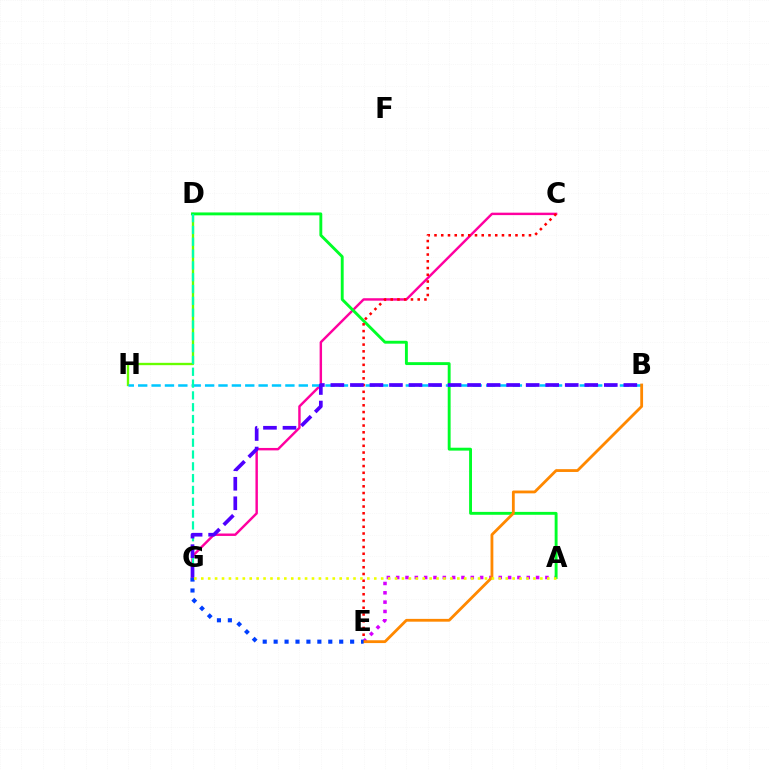{('C', 'G'): [{'color': '#ff00a0', 'line_style': 'solid', 'thickness': 1.75}], ('A', 'E'): [{'color': '#d600ff', 'line_style': 'dotted', 'thickness': 2.53}], ('D', 'H'): [{'color': '#66ff00', 'line_style': 'solid', 'thickness': 1.69}], ('A', 'D'): [{'color': '#00ff27', 'line_style': 'solid', 'thickness': 2.08}], ('C', 'E'): [{'color': '#ff0000', 'line_style': 'dotted', 'thickness': 1.83}], ('B', 'H'): [{'color': '#00c7ff', 'line_style': 'dashed', 'thickness': 1.82}], ('B', 'E'): [{'color': '#ff8800', 'line_style': 'solid', 'thickness': 2.02}], ('E', 'G'): [{'color': '#003fff', 'line_style': 'dotted', 'thickness': 2.97}], ('D', 'G'): [{'color': '#00ffaf', 'line_style': 'dashed', 'thickness': 1.61}], ('B', 'G'): [{'color': '#4f00ff', 'line_style': 'dashed', 'thickness': 2.65}], ('A', 'G'): [{'color': '#eeff00', 'line_style': 'dotted', 'thickness': 1.88}]}